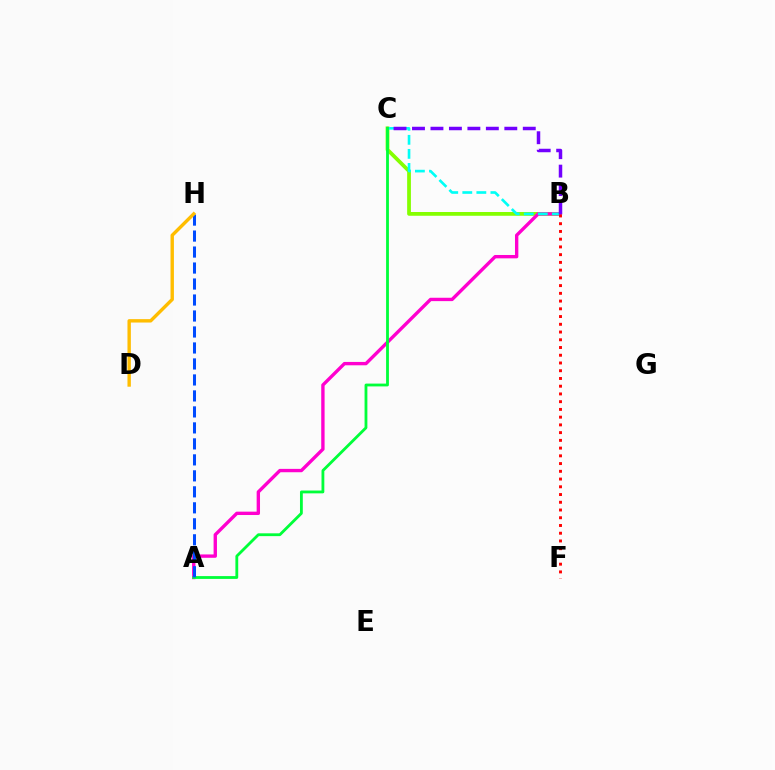{('B', 'C'): [{'color': '#84ff00', 'line_style': 'solid', 'thickness': 2.71}, {'color': '#00fff6', 'line_style': 'dashed', 'thickness': 1.91}, {'color': '#7200ff', 'line_style': 'dashed', 'thickness': 2.51}], ('A', 'B'): [{'color': '#ff00cf', 'line_style': 'solid', 'thickness': 2.42}], ('A', 'C'): [{'color': '#00ff39', 'line_style': 'solid', 'thickness': 2.03}], ('A', 'H'): [{'color': '#004bff', 'line_style': 'dashed', 'thickness': 2.17}], ('B', 'F'): [{'color': '#ff0000', 'line_style': 'dotted', 'thickness': 2.1}], ('D', 'H'): [{'color': '#ffbd00', 'line_style': 'solid', 'thickness': 2.44}]}